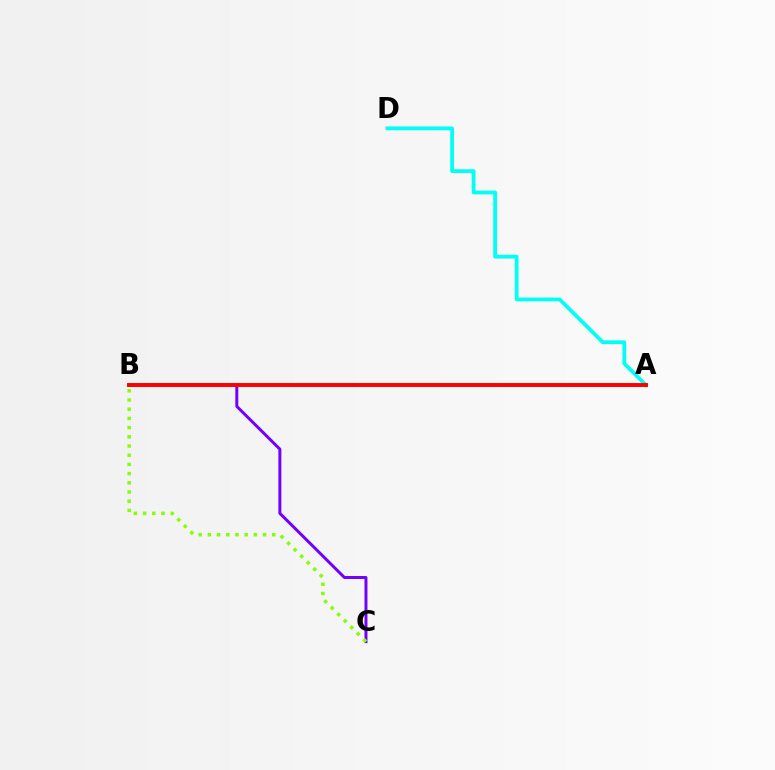{('B', 'C'): [{'color': '#7200ff', 'line_style': 'solid', 'thickness': 2.14}, {'color': '#84ff00', 'line_style': 'dotted', 'thickness': 2.5}], ('A', 'D'): [{'color': '#00fff6', 'line_style': 'solid', 'thickness': 2.71}], ('A', 'B'): [{'color': '#ff0000', 'line_style': 'solid', 'thickness': 2.83}]}